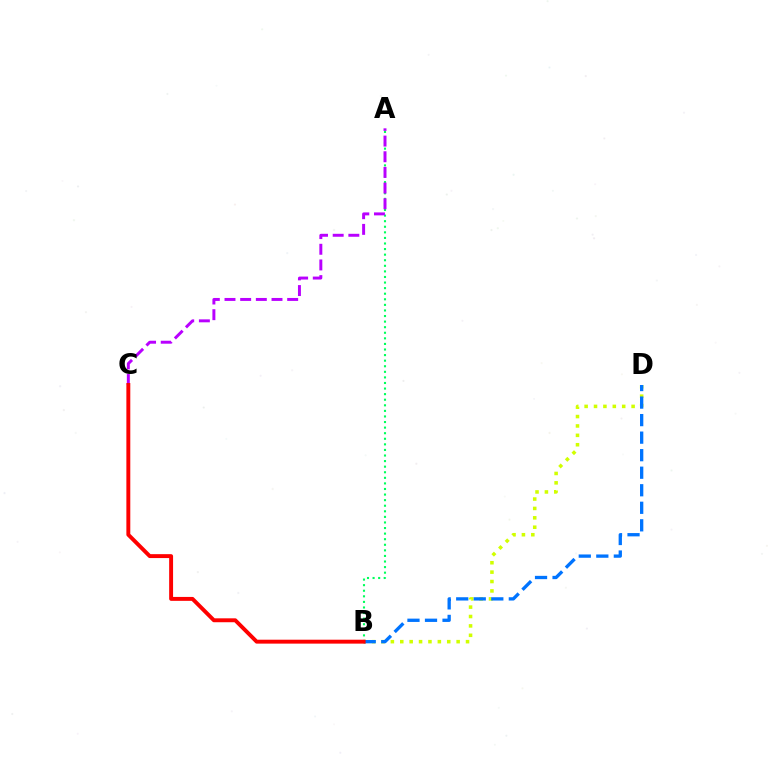{('A', 'B'): [{'color': '#00ff5c', 'line_style': 'dotted', 'thickness': 1.52}], ('B', 'D'): [{'color': '#d1ff00', 'line_style': 'dotted', 'thickness': 2.55}, {'color': '#0074ff', 'line_style': 'dashed', 'thickness': 2.38}], ('A', 'C'): [{'color': '#b900ff', 'line_style': 'dashed', 'thickness': 2.13}], ('B', 'C'): [{'color': '#ff0000', 'line_style': 'solid', 'thickness': 2.82}]}